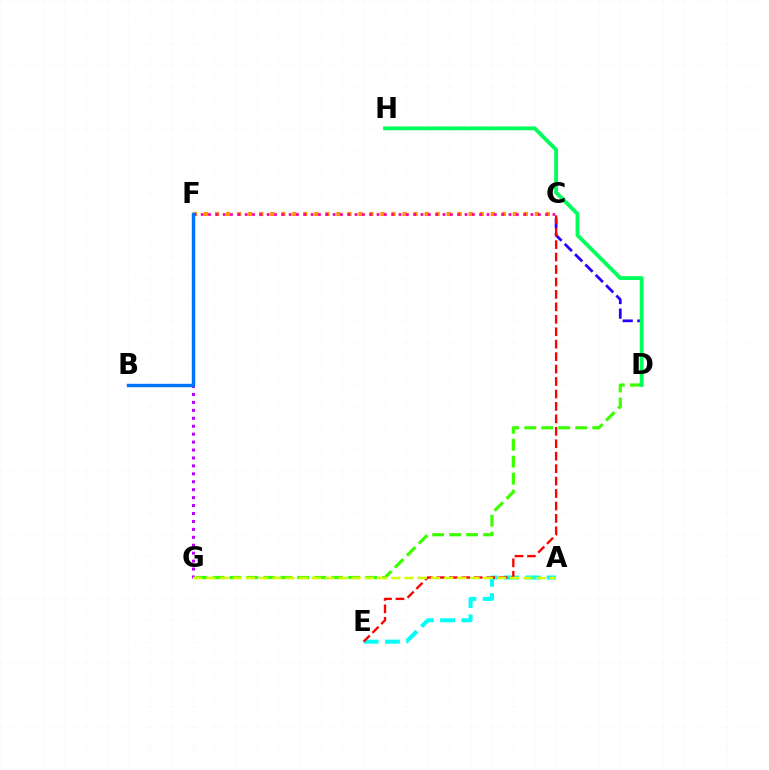{('C', 'D'): [{'color': '#2500ff', 'line_style': 'dashed', 'thickness': 1.98}], ('A', 'E'): [{'color': '#00fff6', 'line_style': 'dashed', 'thickness': 2.9}], ('D', 'G'): [{'color': '#3dff00', 'line_style': 'dashed', 'thickness': 2.3}], ('D', 'H'): [{'color': '#00ff5c', 'line_style': 'solid', 'thickness': 2.77}], ('F', 'G'): [{'color': '#b900ff', 'line_style': 'dotted', 'thickness': 2.16}], ('C', 'F'): [{'color': '#ff9400', 'line_style': 'dotted', 'thickness': 3.0}, {'color': '#ff00ac', 'line_style': 'dotted', 'thickness': 1.99}], ('C', 'E'): [{'color': '#ff0000', 'line_style': 'dashed', 'thickness': 1.69}], ('B', 'F'): [{'color': '#0074ff', 'line_style': 'solid', 'thickness': 2.44}], ('A', 'G'): [{'color': '#d1ff00', 'line_style': 'dashed', 'thickness': 1.79}]}